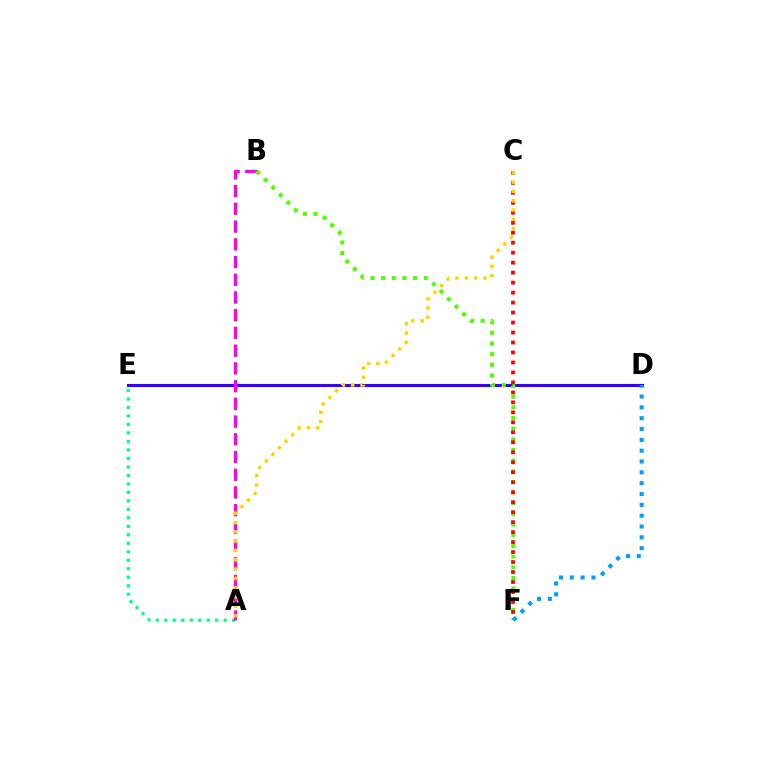{('A', 'E'): [{'color': '#00ff86', 'line_style': 'dotted', 'thickness': 2.31}], ('D', 'E'): [{'color': '#3700ff', 'line_style': 'solid', 'thickness': 2.23}], ('A', 'B'): [{'color': '#ff00ed', 'line_style': 'dashed', 'thickness': 2.41}], ('B', 'F'): [{'color': '#4fff00', 'line_style': 'dotted', 'thickness': 2.9}], ('C', 'F'): [{'color': '#ff0000', 'line_style': 'dotted', 'thickness': 2.71}], ('A', 'C'): [{'color': '#ffd500', 'line_style': 'dotted', 'thickness': 2.53}], ('D', 'F'): [{'color': '#009eff', 'line_style': 'dotted', 'thickness': 2.94}]}